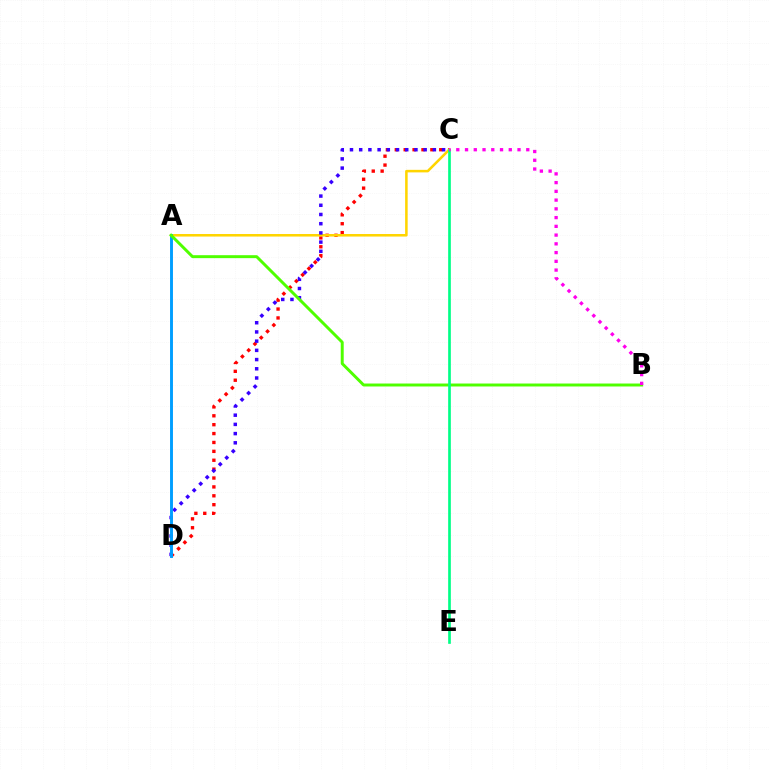{('C', 'D'): [{'color': '#ff0000', 'line_style': 'dotted', 'thickness': 2.42}, {'color': '#3700ff', 'line_style': 'dotted', 'thickness': 2.5}], ('A', 'C'): [{'color': '#ffd500', 'line_style': 'solid', 'thickness': 1.83}], ('A', 'D'): [{'color': '#009eff', 'line_style': 'solid', 'thickness': 2.1}], ('A', 'B'): [{'color': '#4fff00', 'line_style': 'solid', 'thickness': 2.13}], ('C', 'E'): [{'color': '#00ff86', 'line_style': 'solid', 'thickness': 1.93}], ('B', 'C'): [{'color': '#ff00ed', 'line_style': 'dotted', 'thickness': 2.38}]}